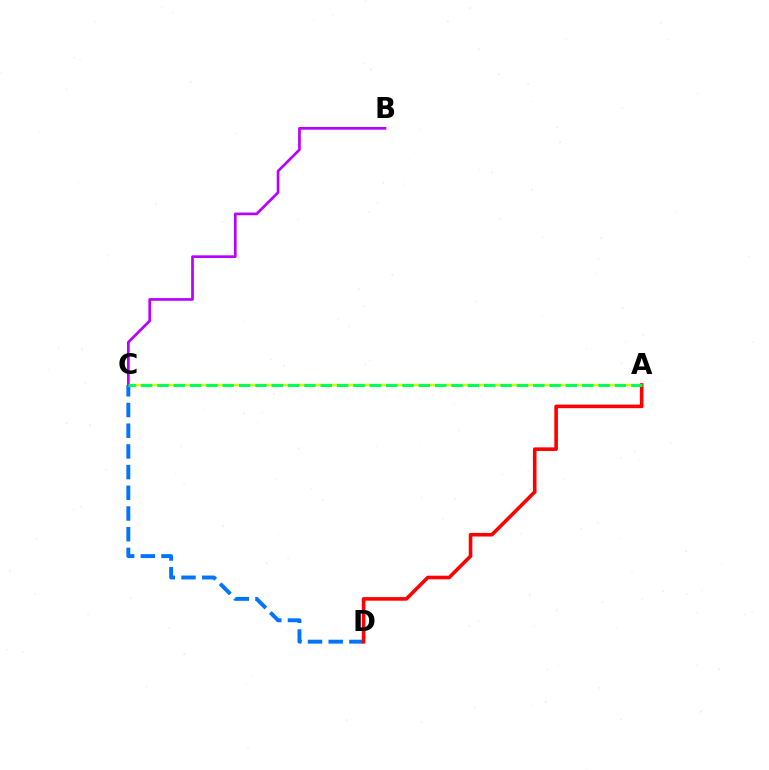{('C', 'D'): [{'color': '#0074ff', 'line_style': 'dashed', 'thickness': 2.81}], ('A', 'C'): [{'color': '#d1ff00', 'line_style': 'solid', 'thickness': 1.68}, {'color': '#00ff5c', 'line_style': 'dashed', 'thickness': 2.22}], ('A', 'D'): [{'color': '#ff0000', 'line_style': 'solid', 'thickness': 2.59}], ('B', 'C'): [{'color': '#b900ff', 'line_style': 'solid', 'thickness': 1.93}]}